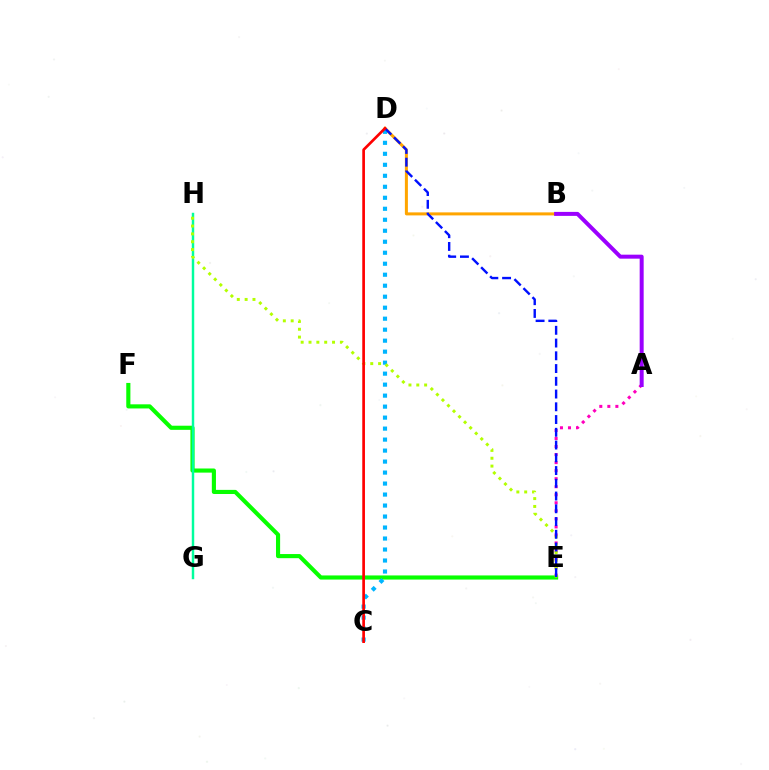{('A', 'E'): [{'color': '#ff00bd', 'line_style': 'dotted', 'thickness': 2.18}], ('B', 'D'): [{'color': '#ffa500', 'line_style': 'solid', 'thickness': 2.18}], ('E', 'F'): [{'color': '#08ff00', 'line_style': 'solid', 'thickness': 2.97}], ('C', 'D'): [{'color': '#00b5ff', 'line_style': 'dotted', 'thickness': 2.99}, {'color': '#ff0000', 'line_style': 'solid', 'thickness': 1.93}], ('G', 'H'): [{'color': '#00ff9d', 'line_style': 'solid', 'thickness': 1.77}], ('E', 'H'): [{'color': '#b3ff00', 'line_style': 'dotted', 'thickness': 2.13}], ('D', 'E'): [{'color': '#0010ff', 'line_style': 'dashed', 'thickness': 1.73}], ('A', 'B'): [{'color': '#9b00ff', 'line_style': 'solid', 'thickness': 2.87}]}